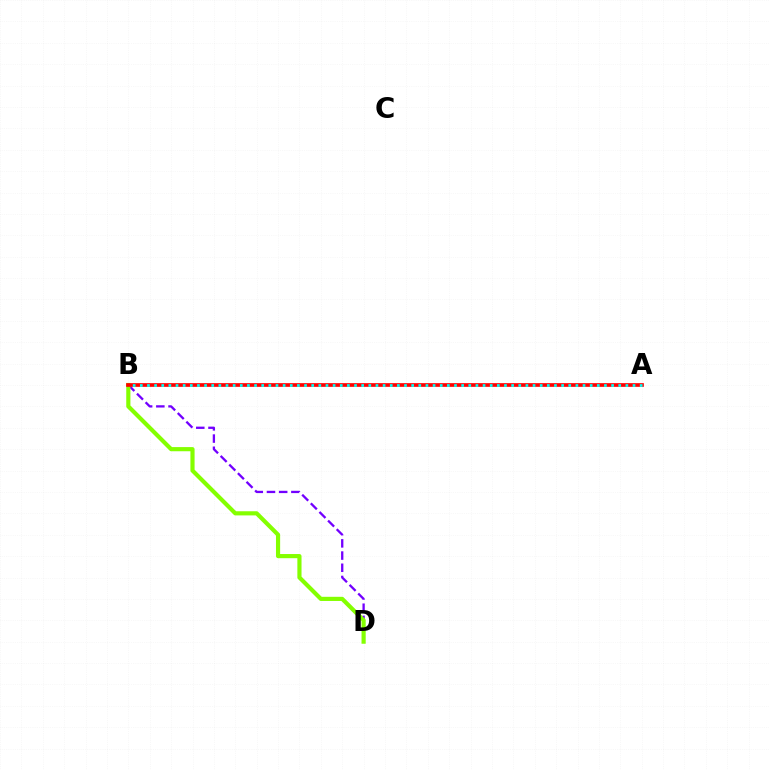{('B', 'D'): [{'color': '#7200ff', 'line_style': 'dashed', 'thickness': 1.66}, {'color': '#84ff00', 'line_style': 'solid', 'thickness': 2.99}], ('A', 'B'): [{'color': '#ff0000', 'line_style': 'solid', 'thickness': 2.66}, {'color': '#00fff6', 'line_style': 'dotted', 'thickness': 1.94}]}